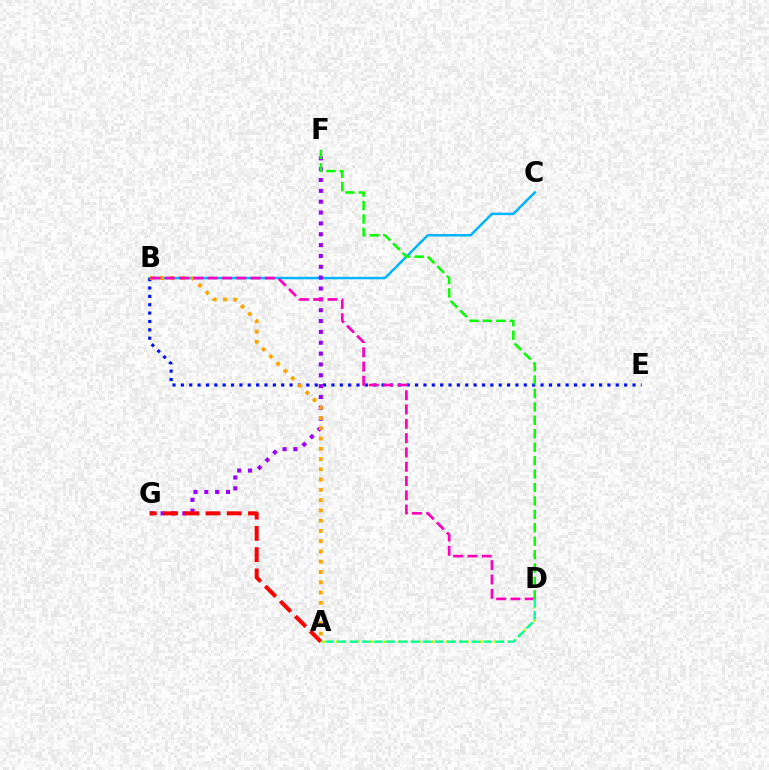{('B', 'C'): [{'color': '#00b5ff', 'line_style': 'solid', 'thickness': 1.79}], ('F', 'G'): [{'color': '#9b00ff', 'line_style': 'dotted', 'thickness': 2.95}], ('B', 'E'): [{'color': '#0010ff', 'line_style': 'dotted', 'thickness': 2.27}], ('A', 'B'): [{'color': '#ffa500', 'line_style': 'dotted', 'thickness': 2.79}], ('B', 'D'): [{'color': '#ff00bd', 'line_style': 'dashed', 'thickness': 1.94}], ('A', 'D'): [{'color': '#b3ff00', 'line_style': 'dotted', 'thickness': 1.86}, {'color': '#00ff9d', 'line_style': 'dashed', 'thickness': 1.65}], ('A', 'G'): [{'color': '#ff0000', 'line_style': 'dashed', 'thickness': 2.89}], ('D', 'F'): [{'color': '#08ff00', 'line_style': 'dashed', 'thickness': 1.82}]}